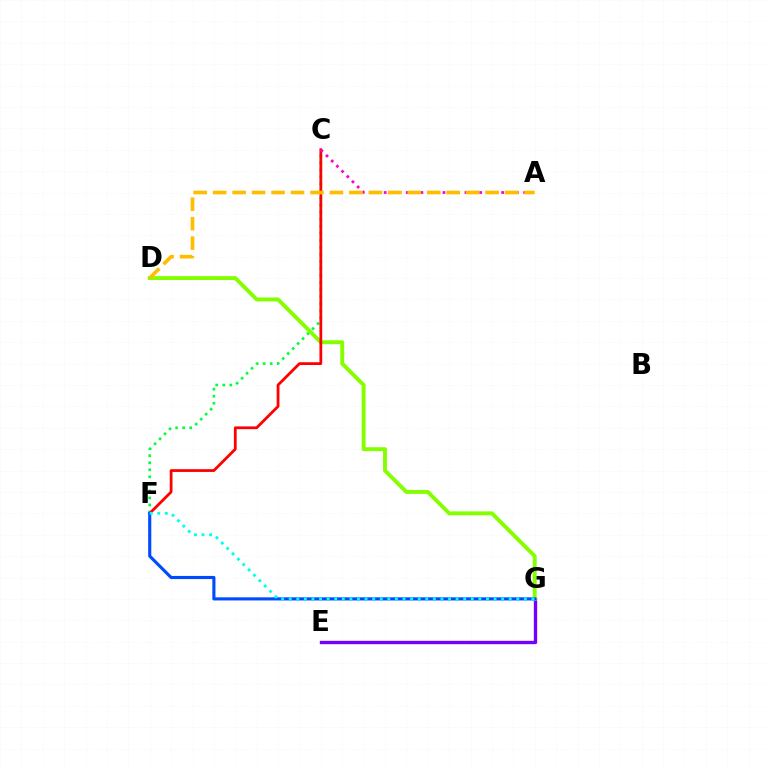{('E', 'G'): [{'color': '#7200ff', 'line_style': 'solid', 'thickness': 2.42}], ('C', 'F'): [{'color': '#00ff39', 'line_style': 'dotted', 'thickness': 1.91}, {'color': '#ff0000', 'line_style': 'solid', 'thickness': 2.0}], ('D', 'G'): [{'color': '#84ff00', 'line_style': 'solid', 'thickness': 2.81}], ('A', 'C'): [{'color': '#ff00cf', 'line_style': 'dotted', 'thickness': 1.99}], ('A', 'D'): [{'color': '#ffbd00', 'line_style': 'dashed', 'thickness': 2.64}], ('F', 'G'): [{'color': '#004bff', 'line_style': 'solid', 'thickness': 2.26}, {'color': '#00fff6', 'line_style': 'dotted', 'thickness': 2.06}]}